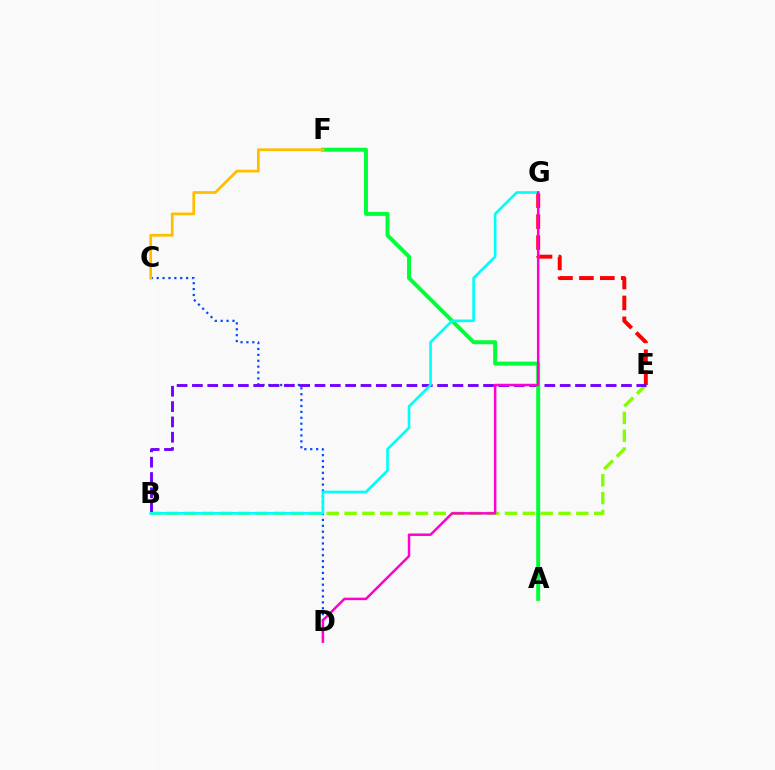{('B', 'E'): [{'color': '#84ff00', 'line_style': 'dashed', 'thickness': 2.42}, {'color': '#7200ff', 'line_style': 'dashed', 'thickness': 2.08}], ('C', 'D'): [{'color': '#004bff', 'line_style': 'dotted', 'thickness': 1.6}], ('E', 'G'): [{'color': '#ff0000', 'line_style': 'dashed', 'thickness': 2.84}], ('A', 'F'): [{'color': '#00ff39', 'line_style': 'solid', 'thickness': 2.85}], ('B', 'G'): [{'color': '#00fff6', 'line_style': 'solid', 'thickness': 1.9}], ('C', 'F'): [{'color': '#ffbd00', 'line_style': 'solid', 'thickness': 1.97}], ('D', 'G'): [{'color': '#ff00cf', 'line_style': 'solid', 'thickness': 1.79}]}